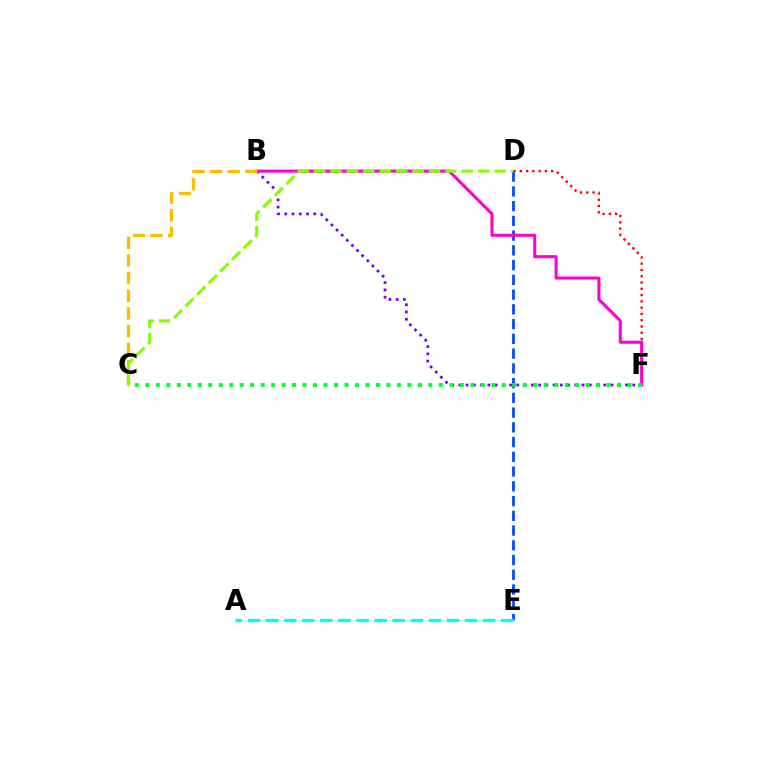{('D', 'F'): [{'color': '#ff0000', 'line_style': 'dotted', 'thickness': 1.71}], ('B', 'F'): [{'color': '#7200ff', 'line_style': 'dotted', 'thickness': 1.97}, {'color': '#ff00cf', 'line_style': 'solid', 'thickness': 2.19}], ('D', 'E'): [{'color': '#004bff', 'line_style': 'dashed', 'thickness': 2.0}], ('A', 'E'): [{'color': '#00fff6', 'line_style': 'dashed', 'thickness': 2.46}], ('C', 'F'): [{'color': '#00ff39', 'line_style': 'dotted', 'thickness': 2.85}], ('B', 'C'): [{'color': '#ffbd00', 'line_style': 'dashed', 'thickness': 2.4}], ('C', 'D'): [{'color': '#84ff00', 'line_style': 'dashed', 'thickness': 2.23}]}